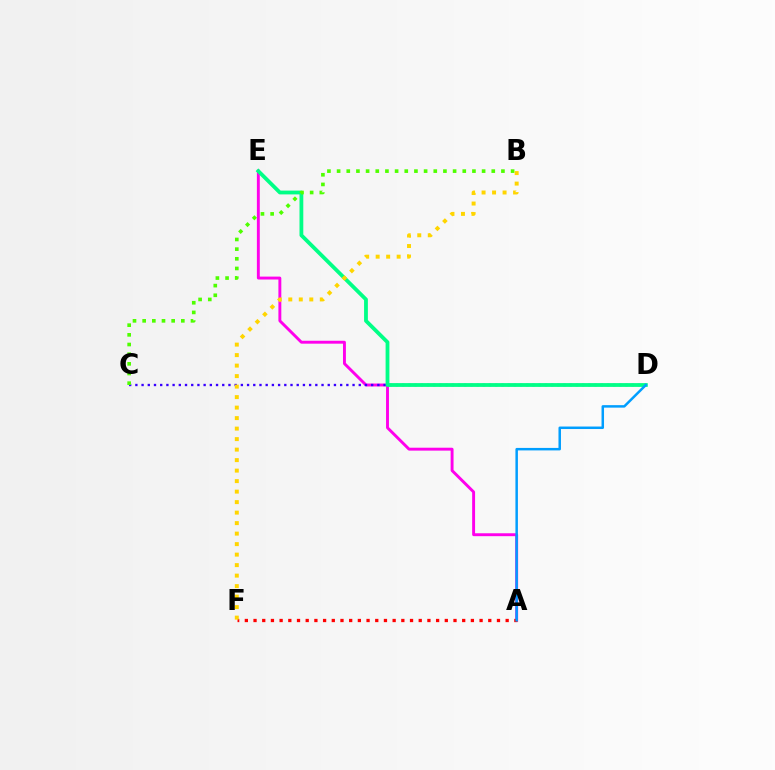{('A', 'E'): [{'color': '#ff00ed', 'line_style': 'solid', 'thickness': 2.09}], ('A', 'F'): [{'color': '#ff0000', 'line_style': 'dotted', 'thickness': 2.36}], ('C', 'D'): [{'color': '#3700ff', 'line_style': 'dotted', 'thickness': 1.69}], ('D', 'E'): [{'color': '#00ff86', 'line_style': 'solid', 'thickness': 2.73}], ('A', 'D'): [{'color': '#009eff', 'line_style': 'solid', 'thickness': 1.79}], ('B', 'C'): [{'color': '#4fff00', 'line_style': 'dotted', 'thickness': 2.63}], ('B', 'F'): [{'color': '#ffd500', 'line_style': 'dotted', 'thickness': 2.85}]}